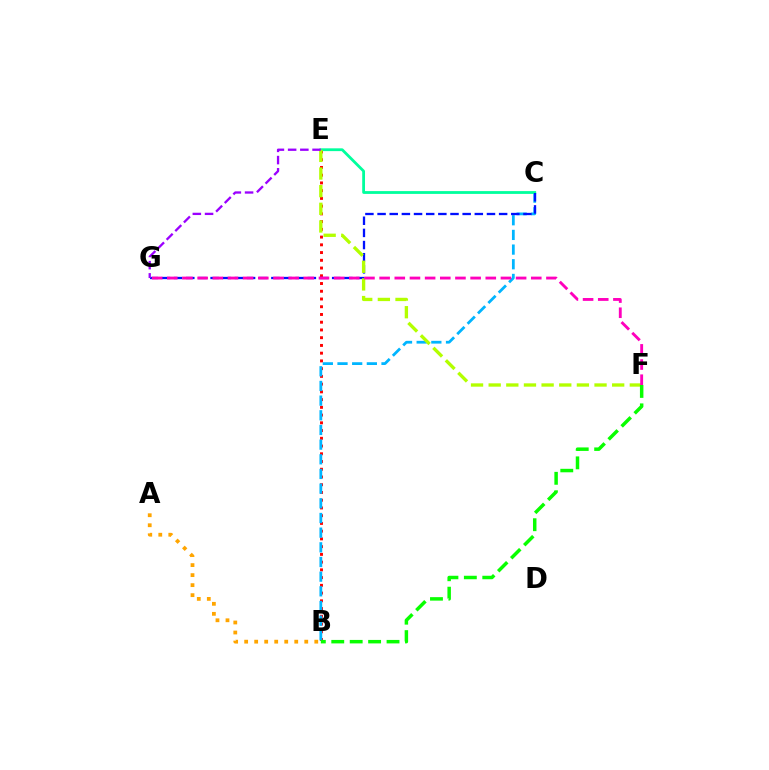{('B', 'E'): [{'color': '#ff0000', 'line_style': 'dotted', 'thickness': 2.1}], ('B', 'C'): [{'color': '#00b5ff', 'line_style': 'dashed', 'thickness': 1.99}], ('A', 'B'): [{'color': '#ffa500', 'line_style': 'dotted', 'thickness': 2.72}], ('C', 'E'): [{'color': '#00ff9d', 'line_style': 'solid', 'thickness': 2.01}], ('C', 'G'): [{'color': '#0010ff', 'line_style': 'dashed', 'thickness': 1.65}], ('E', 'F'): [{'color': '#b3ff00', 'line_style': 'dashed', 'thickness': 2.4}], ('B', 'F'): [{'color': '#08ff00', 'line_style': 'dashed', 'thickness': 2.5}], ('E', 'G'): [{'color': '#9b00ff', 'line_style': 'dashed', 'thickness': 1.66}], ('F', 'G'): [{'color': '#ff00bd', 'line_style': 'dashed', 'thickness': 2.06}]}